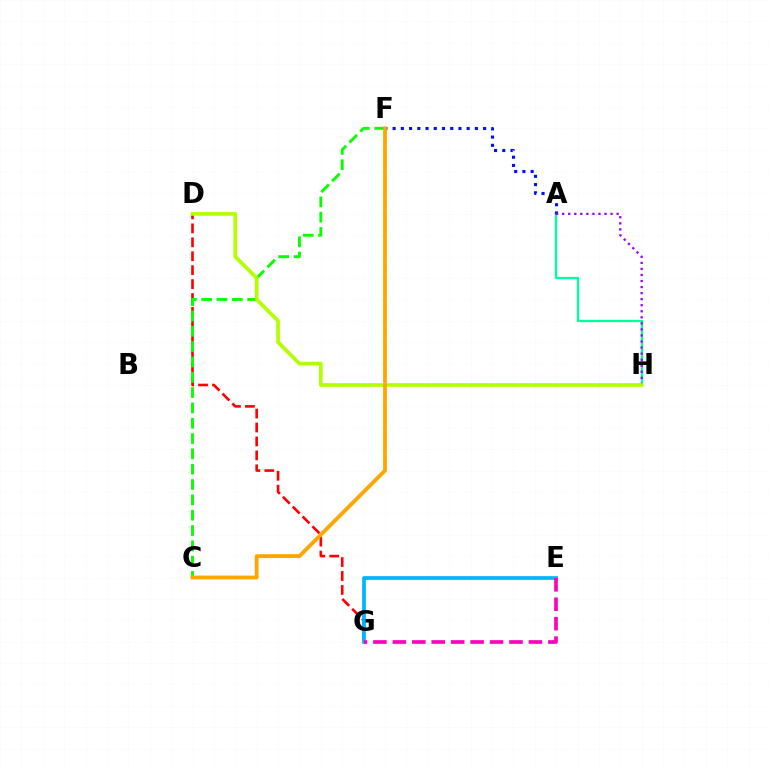{('D', 'G'): [{'color': '#ff0000', 'line_style': 'dashed', 'thickness': 1.89}], ('A', 'H'): [{'color': '#00ff9d', 'line_style': 'solid', 'thickness': 1.66}, {'color': '#9b00ff', 'line_style': 'dotted', 'thickness': 1.64}], ('A', 'F'): [{'color': '#0010ff', 'line_style': 'dotted', 'thickness': 2.24}], ('E', 'G'): [{'color': '#00b5ff', 'line_style': 'solid', 'thickness': 2.67}, {'color': '#ff00bd', 'line_style': 'dashed', 'thickness': 2.64}], ('C', 'F'): [{'color': '#08ff00', 'line_style': 'dashed', 'thickness': 2.08}, {'color': '#ffa500', 'line_style': 'solid', 'thickness': 2.74}], ('D', 'H'): [{'color': '#b3ff00', 'line_style': 'solid', 'thickness': 2.67}]}